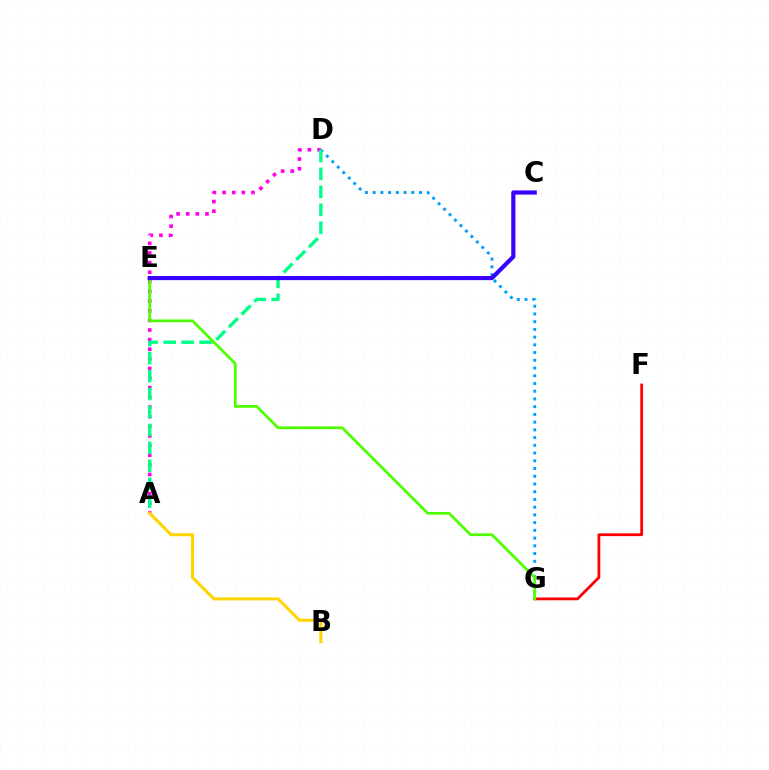{('A', 'D'): [{'color': '#ff00ed', 'line_style': 'dotted', 'thickness': 2.62}, {'color': '#00ff86', 'line_style': 'dashed', 'thickness': 2.44}], ('D', 'G'): [{'color': '#009eff', 'line_style': 'dotted', 'thickness': 2.1}], ('F', 'G'): [{'color': '#ff0000', 'line_style': 'solid', 'thickness': 2.0}], ('A', 'B'): [{'color': '#ffd500', 'line_style': 'solid', 'thickness': 2.19}], ('E', 'G'): [{'color': '#4fff00', 'line_style': 'solid', 'thickness': 1.99}], ('C', 'E'): [{'color': '#3700ff', 'line_style': 'solid', 'thickness': 3.0}]}